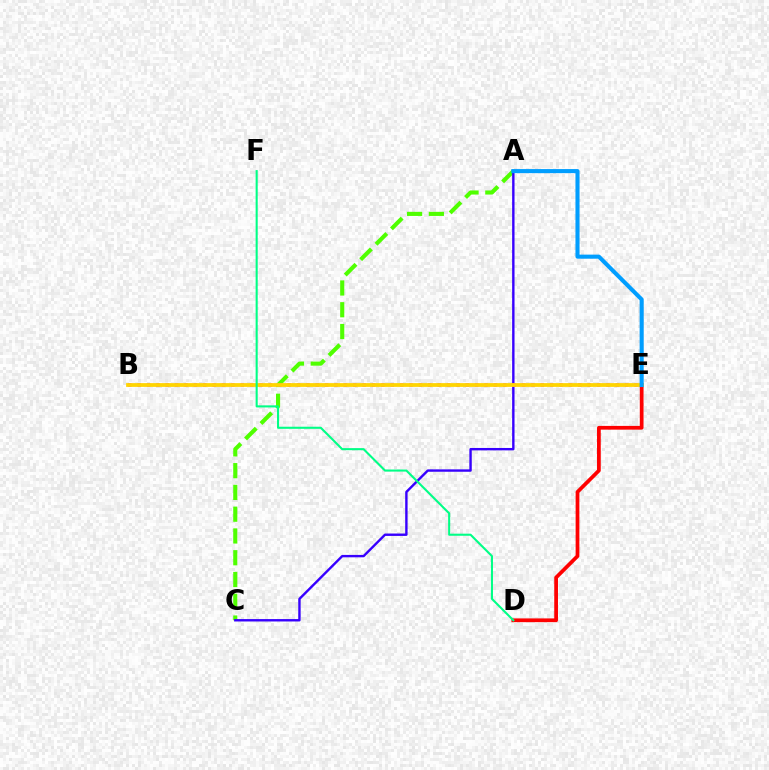{('D', 'E'): [{'color': '#ff0000', 'line_style': 'solid', 'thickness': 2.69}], ('A', 'C'): [{'color': '#4fff00', 'line_style': 'dashed', 'thickness': 2.96}, {'color': '#3700ff', 'line_style': 'solid', 'thickness': 1.72}], ('B', 'E'): [{'color': '#ff00ed', 'line_style': 'dotted', 'thickness': 2.55}, {'color': '#ffd500', 'line_style': 'solid', 'thickness': 2.71}], ('A', 'E'): [{'color': '#009eff', 'line_style': 'solid', 'thickness': 2.94}], ('D', 'F'): [{'color': '#00ff86', 'line_style': 'solid', 'thickness': 1.5}]}